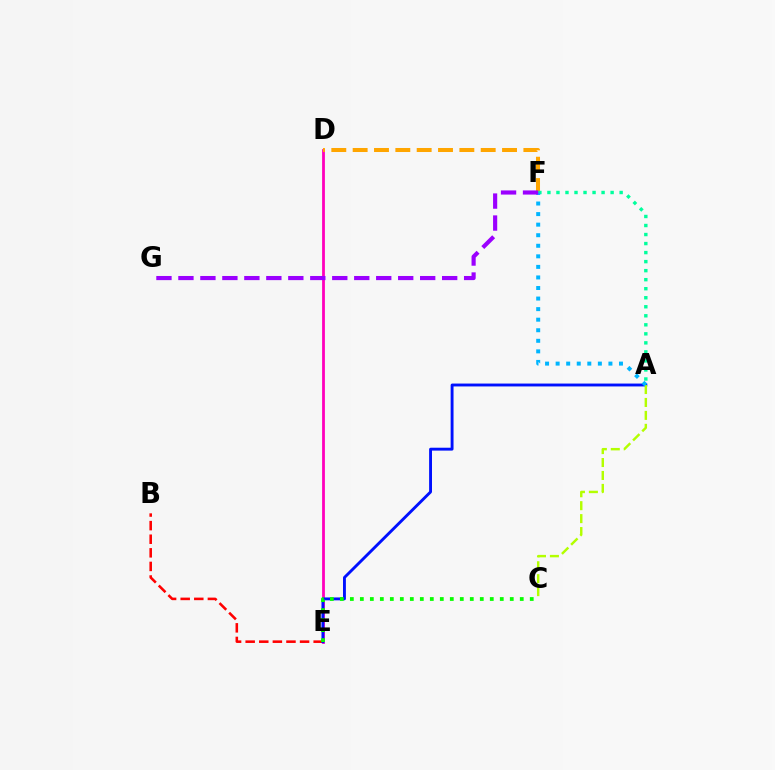{('B', 'E'): [{'color': '#ff0000', 'line_style': 'dashed', 'thickness': 1.85}], ('D', 'E'): [{'color': '#ff00bd', 'line_style': 'solid', 'thickness': 2.01}], ('A', 'E'): [{'color': '#0010ff', 'line_style': 'solid', 'thickness': 2.08}], ('D', 'F'): [{'color': '#ffa500', 'line_style': 'dashed', 'thickness': 2.9}], ('A', 'F'): [{'color': '#00ff9d', 'line_style': 'dotted', 'thickness': 2.45}, {'color': '#00b5ff', 'line_style': 'dotted', 'thickness': 2.87}], ('C', 'E'): [{'color': '#08ff00', 'line_style': 'dotted', 'thickness': 2.72}], ('A', 'C'): [{'color': '#b3ff00', 'line_style': 'dashed', 'thickness': 1.76}], ('F', 'G'): [{'color': '#9b00ff', 'line_style': 'dashed', 'thickness': 2.99}]}